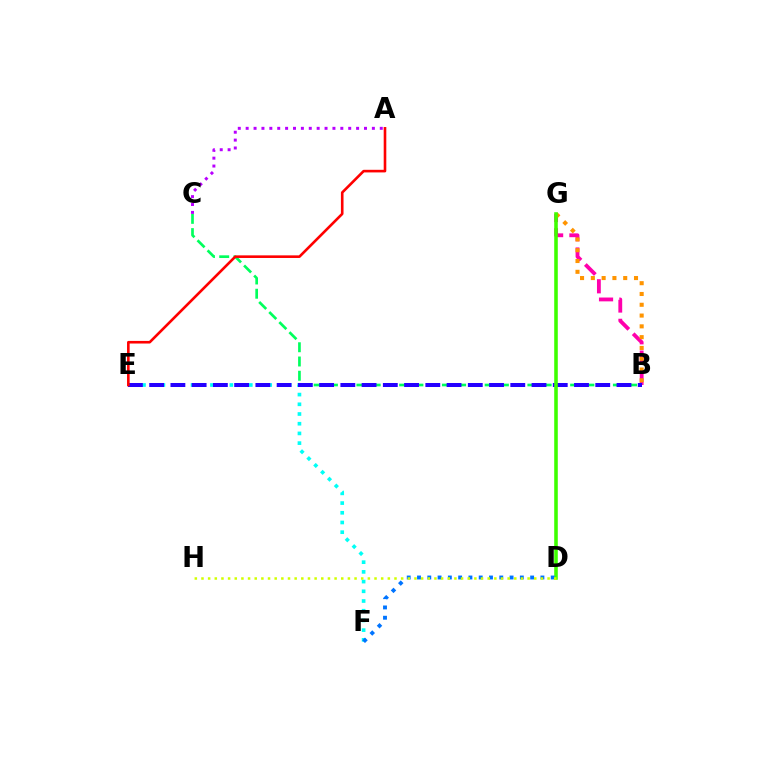{('B', 'G'): [{'color': '#ff00ac', 'line_style': 'dashed', 'thickness': 2.76}, {'color': '#ff9400', 'line_style': 'dotted', 'thickness': 2.93}], ('E', 'F'): [{'color': '#00fff6', 'line_style': 'dotted', 'thickness': 2.64}], ('B', 'C'): [{'color': '#00ff5c', 'line_style': 'dashed', 'thickness': 1.94}], ('B', 'E'): [{'color': '#2500ff', 'line_style': 'dashed', 'thickness': 2.89}], ('D', 'G'): [{'color': '#3dff00', 'line_style': 'solid', 'thickness': 2.57}], ('A', 'E'): [{'color': '#ff0000', 'line_style': 'solid', 'thickness': 1.88}], ('D', 'F'): [{'color': '#0074ff', 'line_style': 'dotted', 'thickness': 2.79}], ('A', 'C'): [{'color': '#b900ff', 'line_style': 'dotted', 'thickness': 2.14}], ('D', 'H'): [{'color': '#d1ff00', 'line_style': 'dotted', 'thickness': 1.81}]}